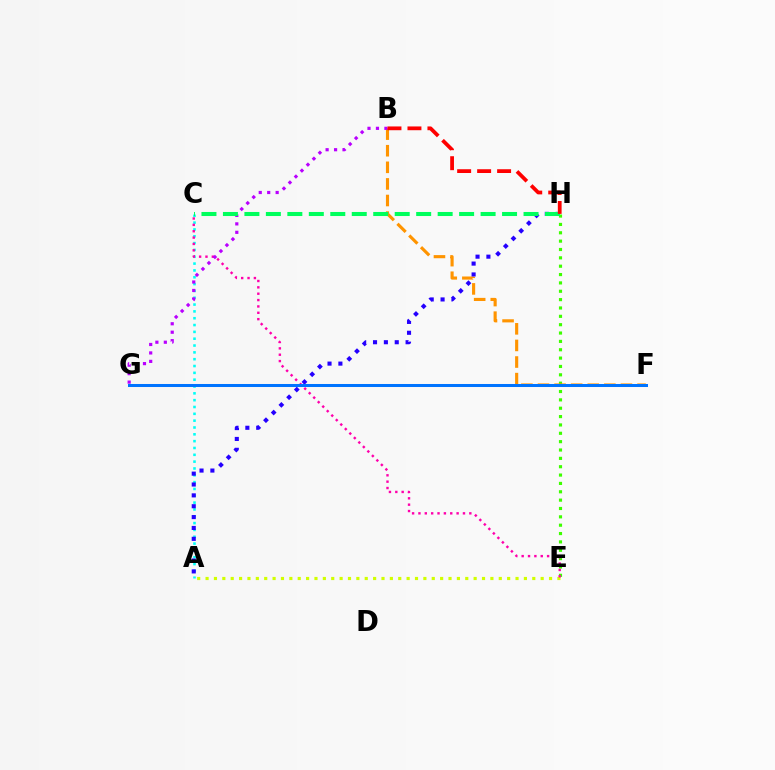{('E', 'H'): [{'color': '#3dff00', 'line_style': 'dotted', 'thickness': 2.27}], ('A', 'E'): [{'color': '#d1ff00', 'line_style': 'dotted', 'thickness': 2.28}], ('A', 'C'): [{'color': '#00fff6', 'line_style': 'dotted', 'thickness': 1.86}], ('B', 'F'): [{'color': '#ff9400', 'line_style': 'dashed', 'thickness': 2.25}], ('C', 'E'): [{'color': '#ff00ac', 'line_style': 'dotted', 'thickness': 1.73}], ('A', 'H'): [{'color': '#2500ff', 'line_style': 'dotted', 'thickness': 2.95}], ('B', 'G'): [{'color': '#b900ff', 'line_style': 'dotted', 'thickness': 2.3}], ('F', 'G'): [{'color': '#0074ff', 'line_style': 'solid', 'thickness': 2.17}], ('C', 'H'): [{'color': '#00ff5c', 'line_style': 'dashed', 'thickness': 2.92}], ('B', 'H'): [{'color': '#ff0000', 'line_style': 'dashed', 'thickness': 2.71}]}